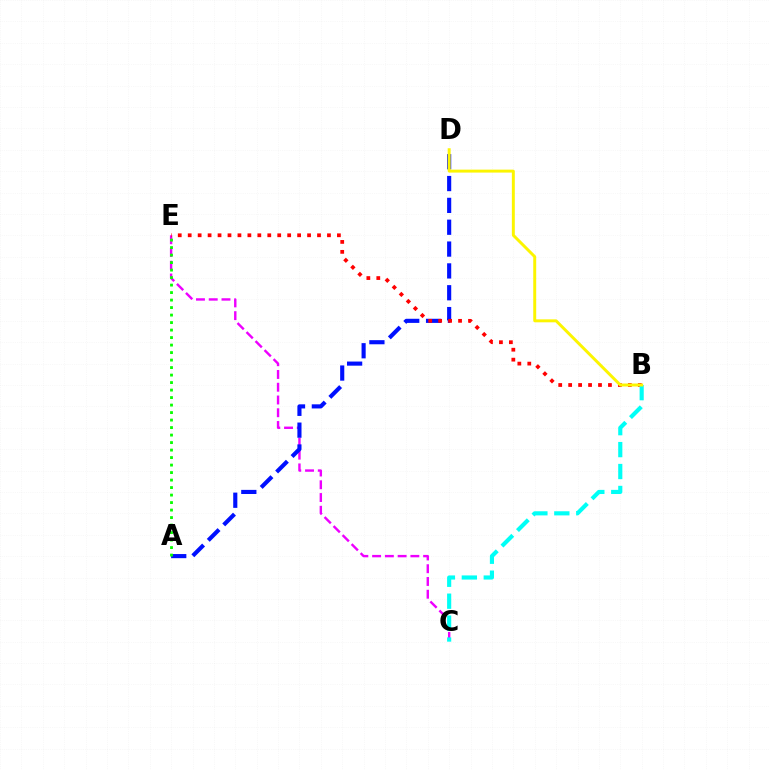{('C', 'E'): [{'color': '#ee00ff', 'line_style': 'dashed', 'thickness': 1.73}], ('A', 'D'): [{'color': '#0010ff', 'line_style': 'dashed', 'thickness': 2.97}], ('B', 'E'): [{'color': '#ff0000', 'line_style': 'dotted', 'thickness': 2.7}], ('A', 'E'): [{'color': '#08ff00', 'line_style': 'dotted', 'thickness': 2.04}], ('B', 'C'): [{'color': '#00fff6', 'line_style': 'dashed', 'thickness': 2.98}], ('B', 'D'): [{'color': '#fcf500', 'line_style': 'solid', 'thickness': 2.13}]}